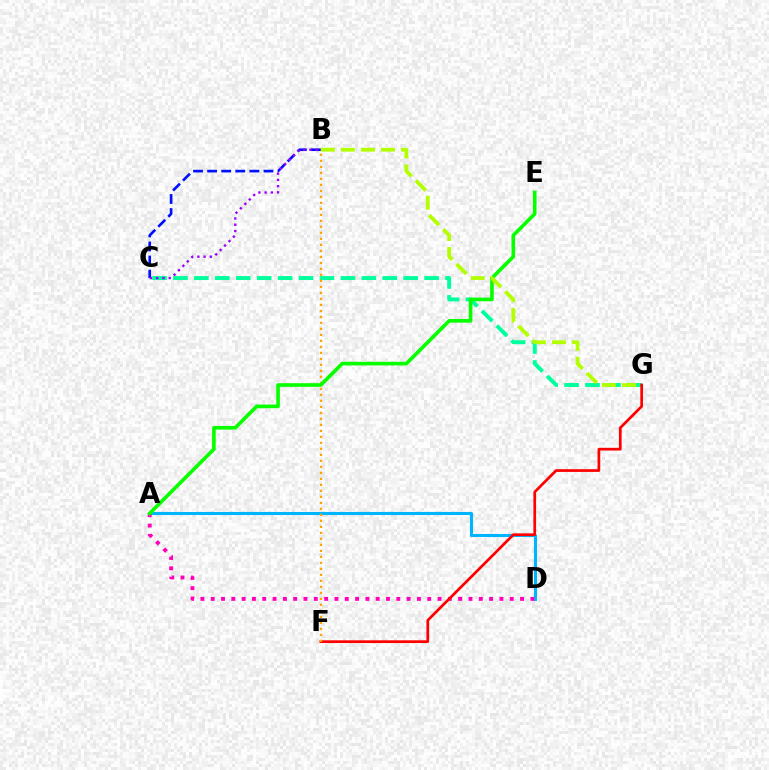{('A', 'D'): [{'color': '#00b5ff', 'line_style': 'solid', 'thickness': 2.21}, {'color': '#ff00bd', 'line_style': 'dotted', 'thickness': 2.8}], ('C', 'G'): [{'color': '#00ff9d', 'line_style': 'dashed', 'thickness': 2.84}], ('F', 'G'): [{'color': '#ff0000', 'line_style': 'solid', 'thickness': 1.96}], ('B', 'F'): [{'color': '#ffa500', 'line_style': 'dotted', 'thickness': 1.63}], ('A', 'E'): [{'color': '#08ff00', 'line_style': 'solid', 'thickness': 2.62}], ('B', 'C'): [{'color': '#0010ff', 'line_style': 'dashed', 'thickness': 1.91}, {'color': '#9b00ff', 'line_style': 'dotted', 'thickness': 1.7}], ('B', 'G'): [{'color': '#b3ff00', 'line_style': 'dashed', 'thickness': 2.72}]}